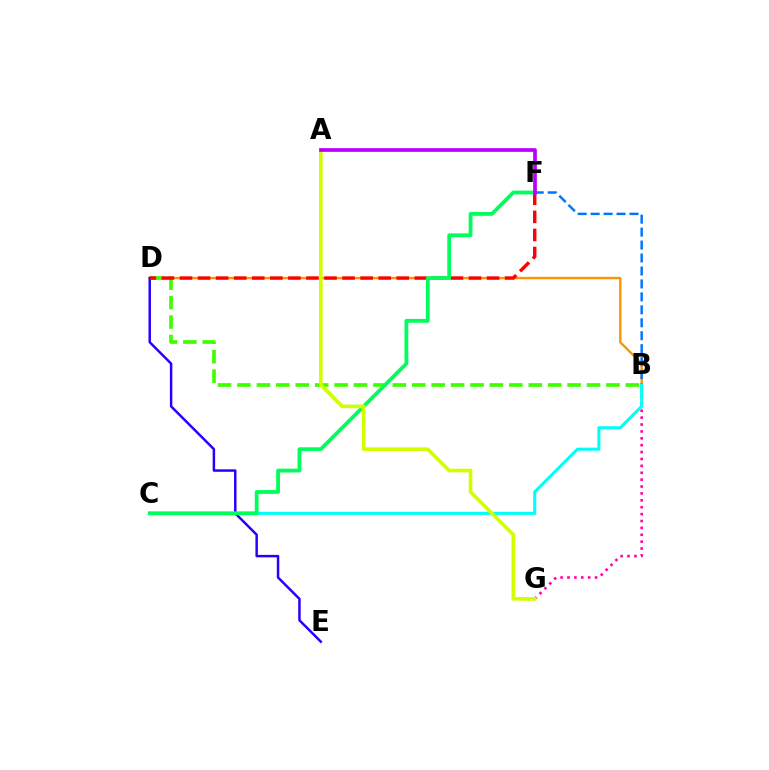{('B', 'D'): [{'color': '#ff9400', 'line_style': 'solid', 'thickness': 1.72}, {'color': '#3dff00', 'line_style': 'dashed', 'thickness': 2.64}], ('B', 'G'): [{'color': '#ff00ac', 'line_style': 'dotted', 'thickness': 1.87}], ('B', 'F'): [{'color': '#0074ff', 'line_style': 'dashed', 'thickness': 1.76}], ('D', 'E'): [{'color': '#2500ff', 'line_style': 'solid', 'thickness': 1.78}], ('D', 'F'): [{'color': '#ff0000', 'line_style': 'dashed', 'thickness': 2.45}], ('B', 'C'): [{'color': '#00fff6', 'line_style': 'solid', 'thickness': 2.2}], ('C', 'F'): [{'color': '#00ff5c', 'line_style': 'solid', 'thickness': 2.74}], ('A', 'G'): [{'color': '#d1ff00', 'line_style': 'solid', 'thickness': 2.62}], ('A', 'F'): [{'color': '#b900ff', 'line_style': 'solid', 'thickness': 2.66}]}